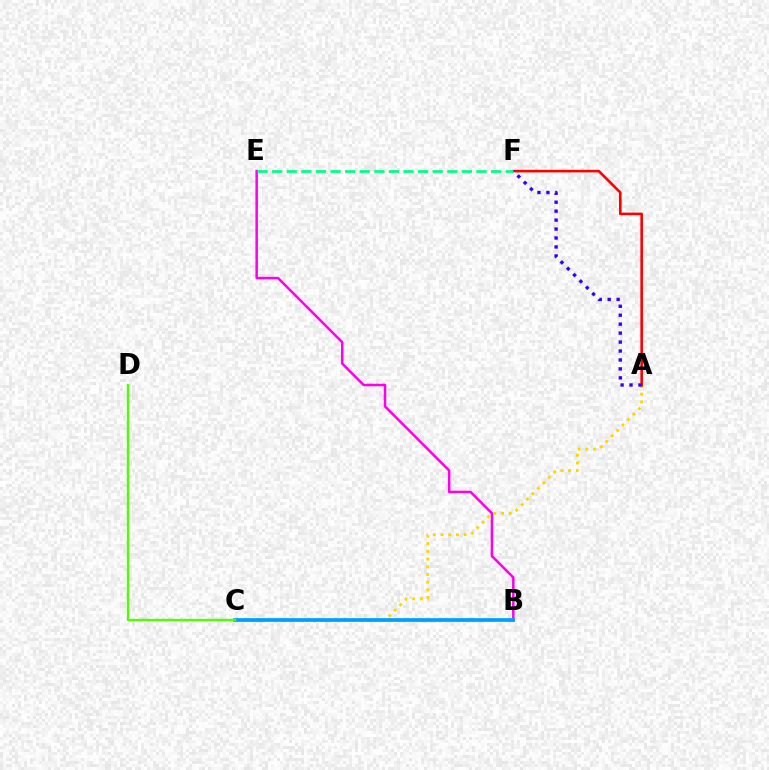{('B', 'E'): [{'color': '#ff00ed', 'line_style': 'solid', 'thickness': 1.81}], ('A', 'C'): [{'color': '#ffd500', 'line_style': 'dotted', 'thickness': 2.09}], ('A', 'F'): [{'color': '#ff0000', 'line_style': 'solid', 'thickness': 1.87}, {'color': '#3700ff', 'line_style': 'dotted', 'thickness': 2.43}], ('B', 'C'): [{'color': '#009eff', 'line_style': 'solid', 'thickness': 2.66}], ('C', 'D'): [{'color': '#4fff00', 'line_style': 'solid', 'thickness': 1.67}], ('E', 'F'): [{'color': '#00ff86', 'line_style': 'dashed', 'thickness': 1.98}]}